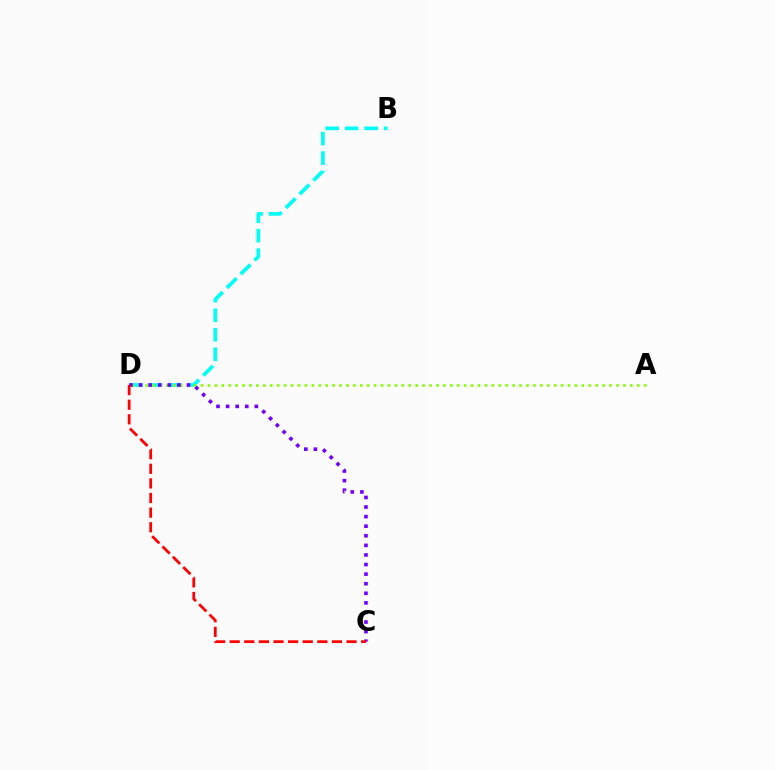{('B', 'D'): [{'color': '#00fff6', 'line_style': 'dashed', 'thickness': 2.65}], ('A', 'D'): [{'color': '#84ff00', 'line_style': 'dotted', 'thickness': 1.88}], ('C', 'D'): [{'color': '#7200ff', 'line_style': 'dotted', 'thickness': 2.6}, {'color': '#ff0000', 'line_style': 'dashed', 'thickness': 1.98}]}